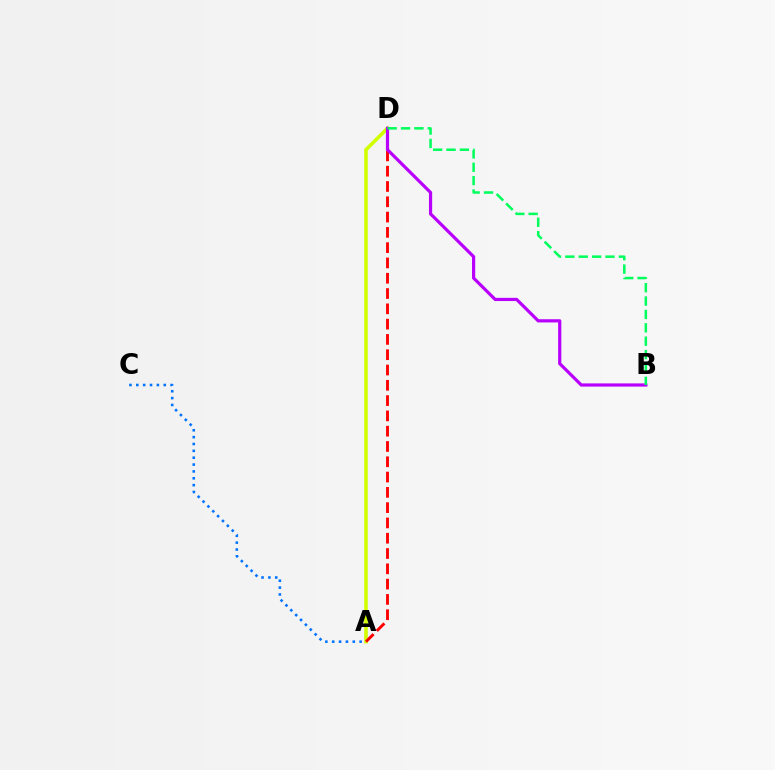{('A', 'D'): [{'color': '#d1ff00', 'line_style': 'solid', 'thickness': 2.59}, {'color': '#ff0000', 'line_style': 'dashed', 'thickness': 2.08}], ('A', 'C'): [{'color': '#0074ff', 'line_style': 'dotted', 'thickness': 1.86}], ('B', 'D'): [{'color': '#b900ff', 'line_style': 'solid', 'thickness': 2.3}, {'color': '#00ff5c', 'line_style': 'dashed', 'thickness': 1.82}]}